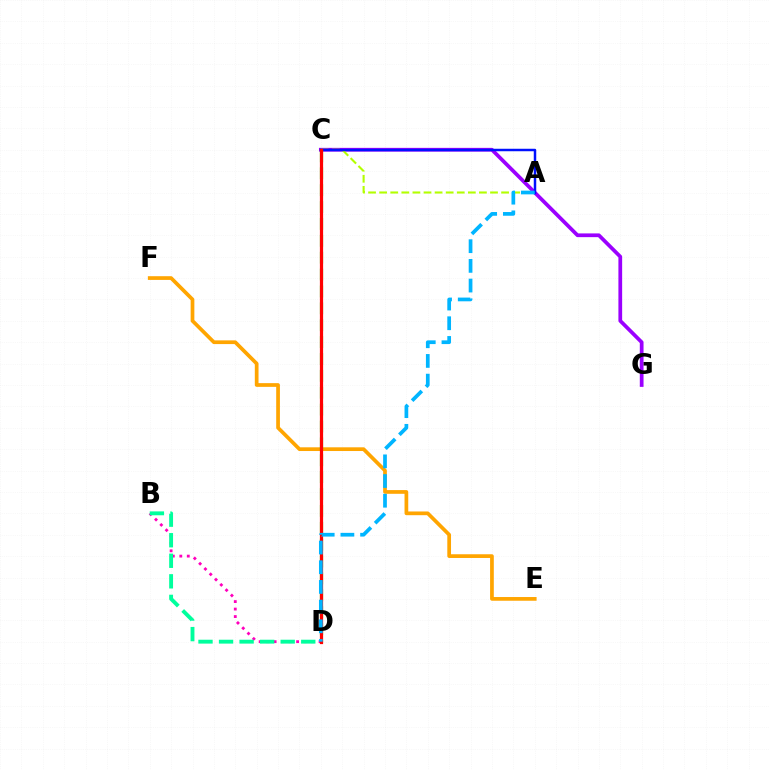{('B', 'D'): [{'color': '#ff00bd', 'line_style': 'dotted', 'thickness': 2.03}, {'color': '#00ff9d', 'line_style': 'dashed', 'thickness': 2.79}], ('E', 'F'): [{'color': '#ffa500', 'line_style': 'solid', 'thickness': 2.67}], ('C', 'G'): [{'color': '#9b00ff', 'line_style': 'solid', 'thickness': 2.69}], ('A', 'C'): [{'color': '#b3ff00', 'line_style': 'dashed', 'thickness': 1.51}, {'color': '#0010ff', 'line_style': 'solid', 'thickness': 1.78}], ('C', 'D'): [{'color': '#08ff00', 'line_style': 'dashed', 'thickness': 2.29}, {'color': '#ff0000', 'line_style': 'solid', 'thickness': 2.32}], ('A', 'D'): [{'color': '#00b5ff', 'line_style': 'dashed', 'thickness': 2.67}]}